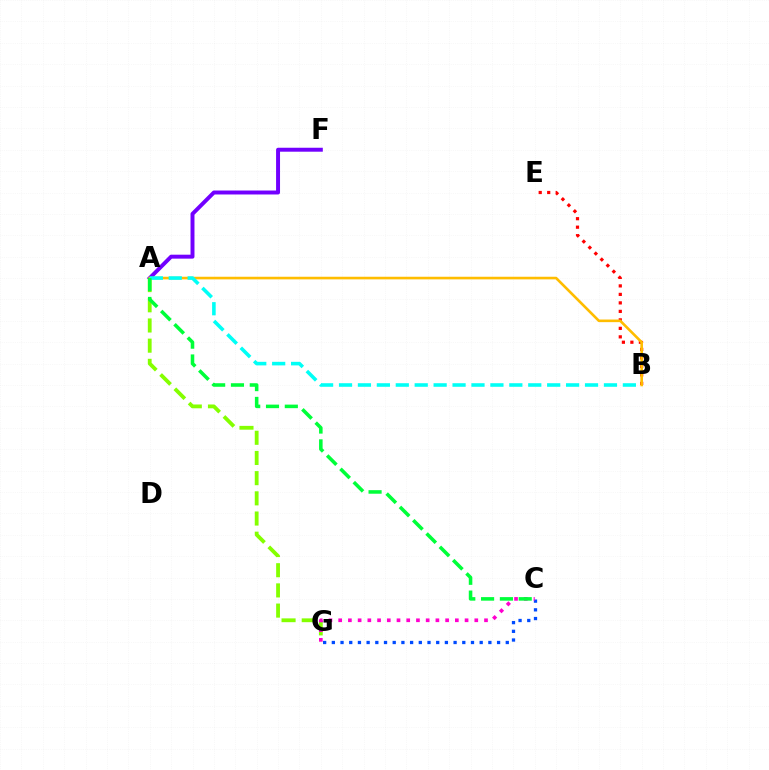{('A', 'G'): [{'color': '#84ff00', 'line_style': 'dashed', 'thickness': 2.74}], ('C', 'G'): [{'color': '#004bff', 'line_style': 'dotted', 'thickness': 2.36}, {'color': '#ff00cf', 'line_style': 'dotted', 'thickness': 2.64}], ('A', 'F'): [{'color': '#7200ff', 'line_style': 'solid', 'thickness': 2.84}], ('B', 'E'): [{'color': '#ff0000', 'line_style': 'dotted', 'thickness': 2.31}], ('A', 'B'): [{'color': '#ffbd00', 'line_style': 'solid', 'thickness': 1.88}, {'color': '#00fff6', 'line_style': 'dashed', 'thickness': 2.57}], ('A', 'C'): [{'color': '#00ff39', 'line_style': 'dashed', 'thickness': 2.56}]}